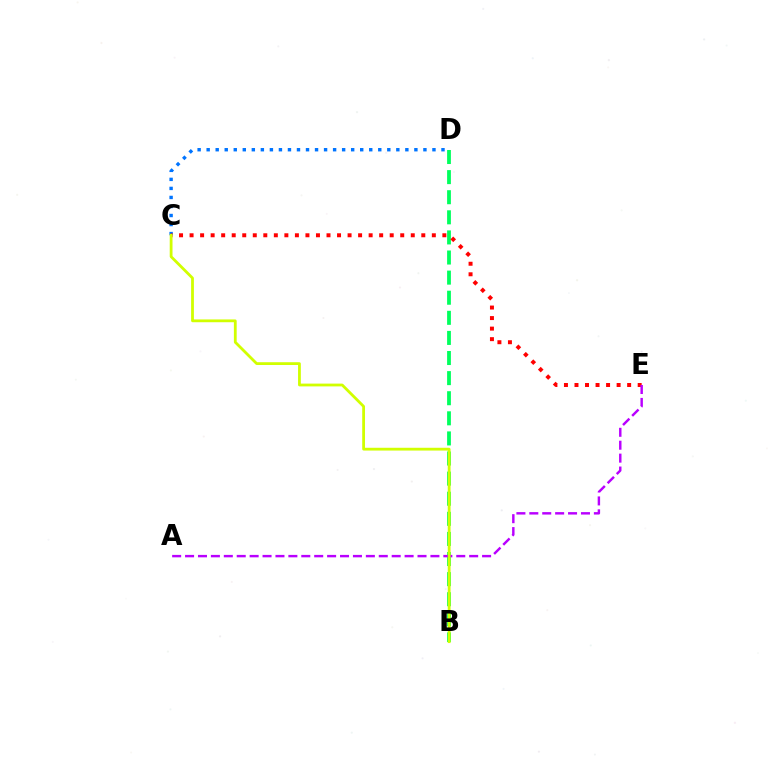{('C', 'D'): [{'color': '#0074ff', 'line_style': 'dotted', 'thickness': 2.45}], ('B', 'D'): [{'color': '#00ff5c', 'line_style': 'dashed', 'thickness': 2.73}], ('C', 'E'): [{'color': '#ff0000', 'line_style': 'dotted', 'thickness': 2.86}], ('A', 'E'): [{'color': '#b900ff', 'line_style': 'dashed', 'thickness': 1.75}], ('B', 'C'): [{'color': '#d1ff00', 'line_style': 'solid', 'thickness': 2.01}]}